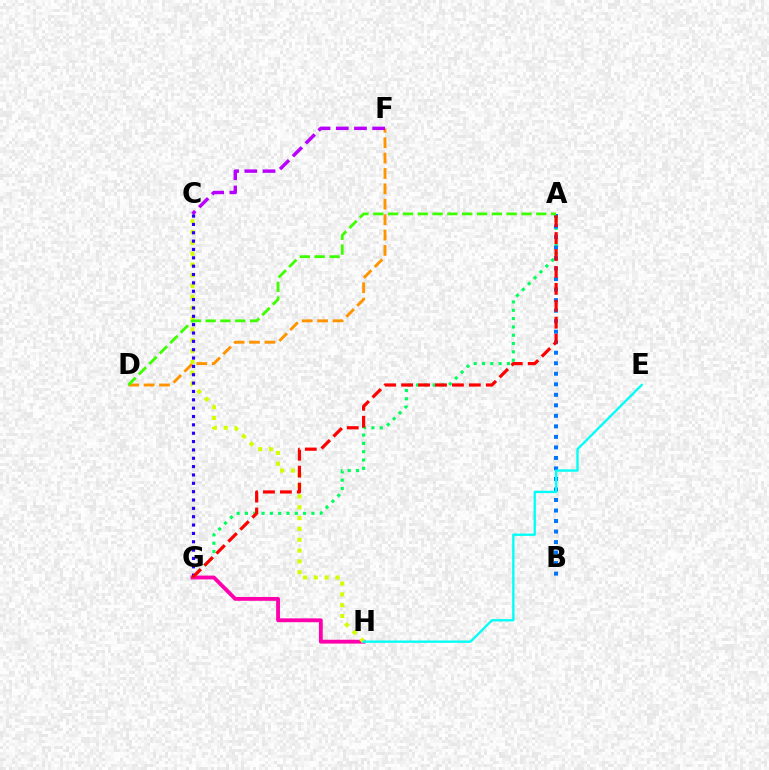{('G', 'H'): [{'color': '#ff00ac', 'line_style': 'solid', 'thickness': 2.76}], ('D', 'F'): [{'color': '#ff9400', 'line_style': 'dashed', 'thickness': 2.09}], ('A', 'G'): [{'color': '#00ff5c', 'line_style': 'dotted', 'thickness': 2.26}, {'color': '#ff0000', 'line_style': 'dashed', 'thickness': 2.3}], ('C', 'H'): [{'color': '#d1ff00', 'line_style': 'dotted', 'thickness': 2.94}], ('C', 'F'): [{'color': '#b900ff', 'line_style': 'dashed', 'thickness': 2.47}], ('A', 'B'): [{'color': '#0074ff', 'line_style': 'dotted', 'thickness': 2.86}], ('C', 'G'): [{'color': '#2500ff', 'line_style': 'dotted', 'thickness': 2.27}], ('E', 'H'): [{'color': '#00fff6', 'line_style': 'solid', 'thickness': 1.69}], ('A', 'D'): [{'color': '#3dff00', 'line_style': 'dashed', 'thickness': 2.01}]}